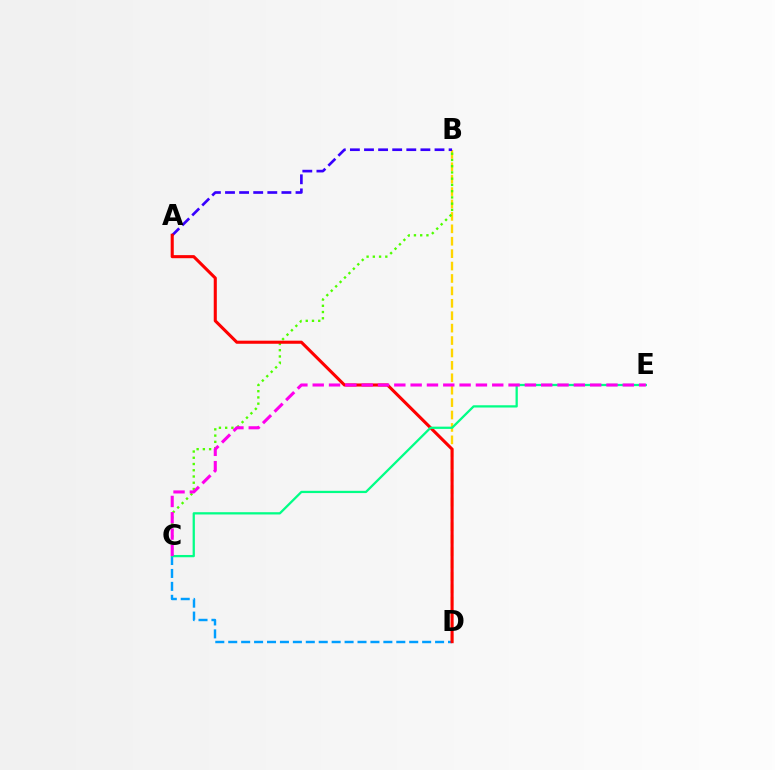{('B', 'D'): [{'color': '#ffd500', 'line_style': 'dashed', 'thickness': 1.69}], ('A', 'B'): [{'color': '#3700ff', 'line_style': 'dashed', 'thickness': 1.92}], ('B', 'C'): [{'color': '#4fff00', 'line_style': 'dotted', 'thickness': 1.7}], ('C', 'D'): [{'color': '#009eff', 'line_style': 'dashed', 'thickness': 1.76}], ('A', 'D'): [{'color': '#ff0000', 'line_style': 'solid', 'thickness': 2.22}], ('C', 'E'): [{'color': '#00ff86', 'line_style': 'solid', 'thickness': 1.63}, {'color': '#ff00ed', 'line_style': 'dashed', 'thickness': 2.22}]}